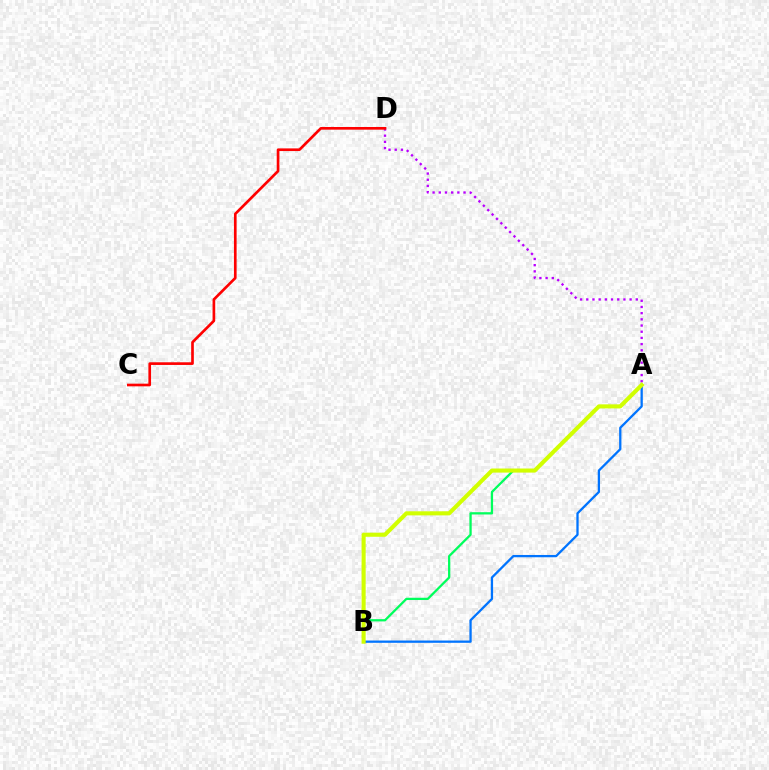{('A', 'B'): [{'color': '#00ff5c', 'line_style': 'solid', 'thickness': 1.64}, {'color': '#0074ff', 'line_style': 'solid', 'thickness': 1.65}, {'color': '#d1ff00', 'line_style': 'solid', 'thickness': 2.94}], ('A', 'D'): [{'color': '#b900ff', 'line_style': 'dotted', 'thickness': 1.68}], ('C', 'D'): [{'color': '#ff0000', 'line_style': 'solid', 'thickness': 1.92}]}